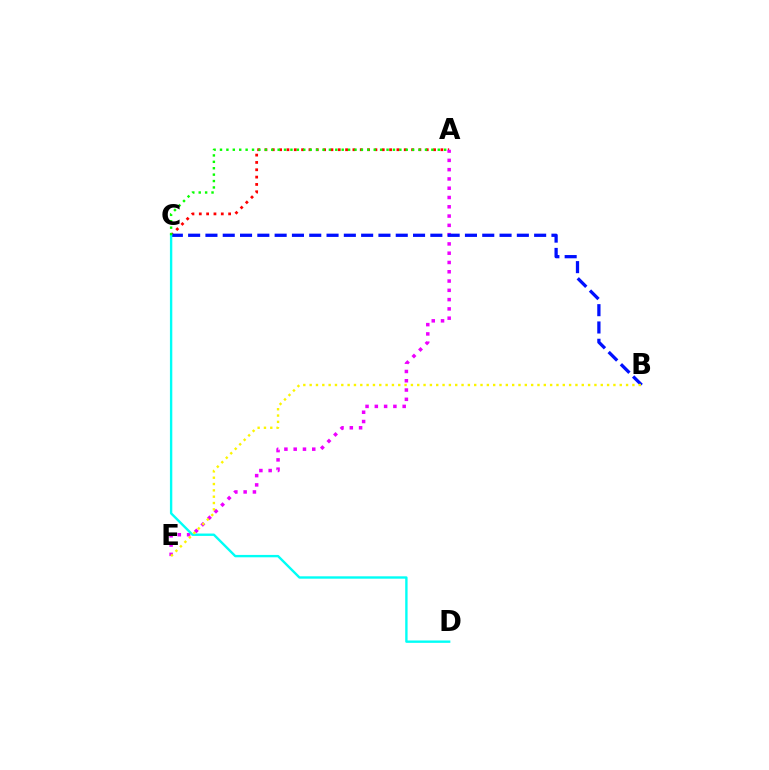{('A', 'C'): [{'color': '#ff0000', 'line_style': 'dotted', 'thickness': 1.99}, {'color': '#08ff00', 'line_style': 'dotted', 'thickness': 1.74}], ('A', 'E'): [{'color': '#ee00ff', 'line_style': 'dotted', 'thickness': 2.52}], ('B', 'C'): [{'color': '#0010ff', 'line_style': 'dashed', 'thickness': 2.35}], ('C', 'D'): [{'color': '#00fff6', 'line_style': 'solid', 'thickness': 1.71}], ('B', 'E'): [{'color': '#fcf500', 'line_style': 'dotted', 'thickness': 1.72}]}